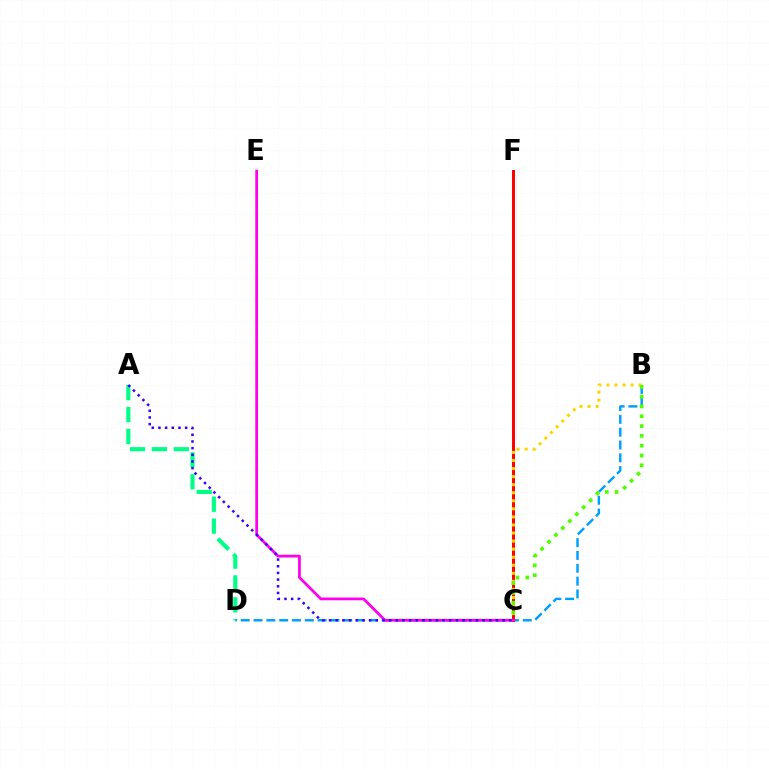{('A', 'D'): [{'color': '#00ff86', 'line_style': 'dashed', 'thickness': 2.98}], ('B', 'D'): [{'color': '#009eff', 'line_style': 'dashed', 'thickness': 1.74}], ('C', 'F'): [{'color': '#ff0000', 'line_style': 'solid', 'thickness': 2.15}], ('C', 'E'): [{'color': '#ff00ed', 'line_style': 'solid', 'thickness': 1.98}], ('B', 'C'): [{'color': '#ffd500', 'line_style': 'dotted', 'thickness': 2.19}, {'color': '#4fff00', 'line_style': 'dotted', 'thickness': 2.66}], ('A', 'C'): [{'color': '#3700ff', 'line_style': 'dotted', 'thickness': 1.81}]}